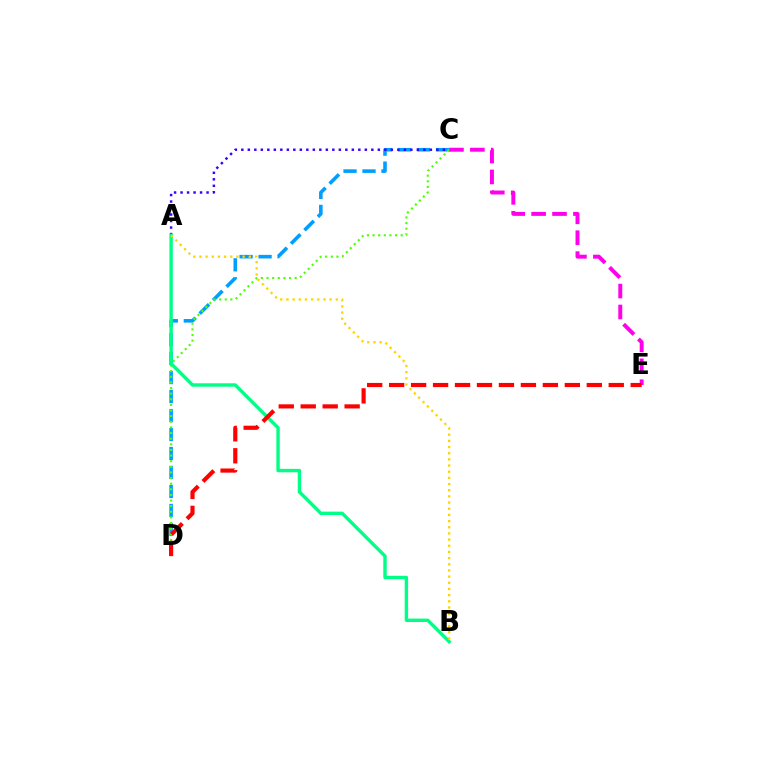{('C', 'D'): [{'color': '#009eff', 'line_style': 'dashed', 'thickness': 2.58}, {'color': '#4fff00', 'line_style': 'dotted', 'thickness': 1.53}], ('A', 'C'): [{'color': '#3700ff', 'line_style': 'dotted', 'thickness': 1.77}], ('A', 'B'): [{'color': '#00ff86', 'line_style': 'solid', 'thickness': 2.45}, {'color': '#ffd500', 'line_style': 'dotted', 'thickness': 1.68}], ('C', 'E'): [{'color': '#ff00ed', 'line_style': 'dashed', 'thickness': 2.84}], ('D', 'E'): [{'color': '#ff0000', 'line_style': 'dashed', 'thickness': 2.98}]}